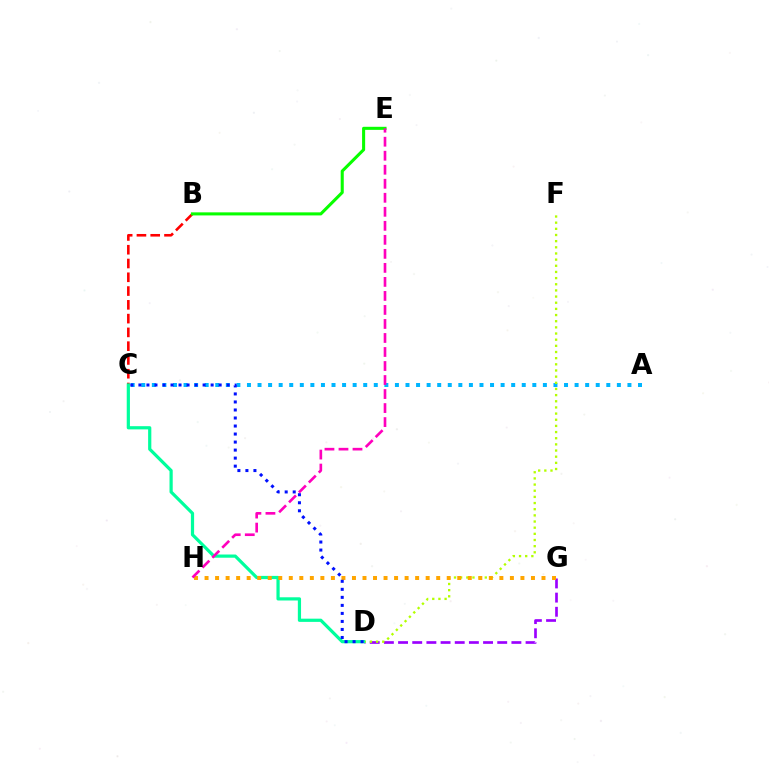{('A', 'C'): [{'color': '#00b5ff', 'line_style': 'dotted', 'thickness': 2.87}], ('B', 'C'): [{'color': '#ff0000', 'line_style': 'dashed', 'thickness': 1.87}], ('D', 'G'): [{'color': '#9b00ff', 'line_style': 'dashed', 'thickness': 1.92}], ('B', 'E'): [{'color': '#08ff00', 'line_style': 'solid', 'thickness': 2.21}], ('D', 'F'): [{'color': '#b3ff00', 'line_style': 'dotted', 'thickness': 1.67}], ('C', 'D'): [{'color': '#00ff9d', 'line_style': 'solid', 'thickness': 2.31}, {'color': '#0010ff', 'line_style': 'dotted', 'thickness': 2.18}], ('G', 'H'): [{'color': '#ffa500', 'line_style': 'dotted', 'thickness': 2.86}], ('E', 'H'): [{'color': '#ff00bd', 'line_style': 'dashed', 'thickness': 1.9}]}